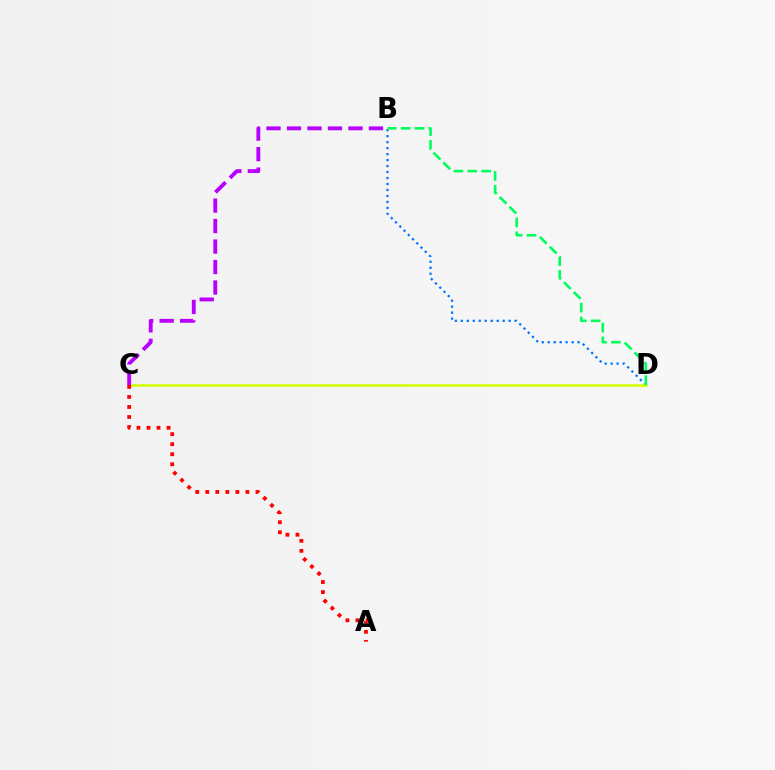{('B', 'D'): [{'color': '#0074ff', 'line_style': 'dotted', 'thickness': 1.62}, {'color': '#00ff5c', 'line_style': 'dashed', 'thickness': 1.88}], ('C', 'D'): [{'color': '#d1ff00', 'line_style': 'solid', 'thickness': 1.85}], ('A', 'C'): [{'color': '#ff0000', 'line_style': 'dotted', 'thickness': 2.73}], ('B', 'C'): [{'color': '#b900ff', 'line_style': 'dashed', 'thickness': 2.78}]}